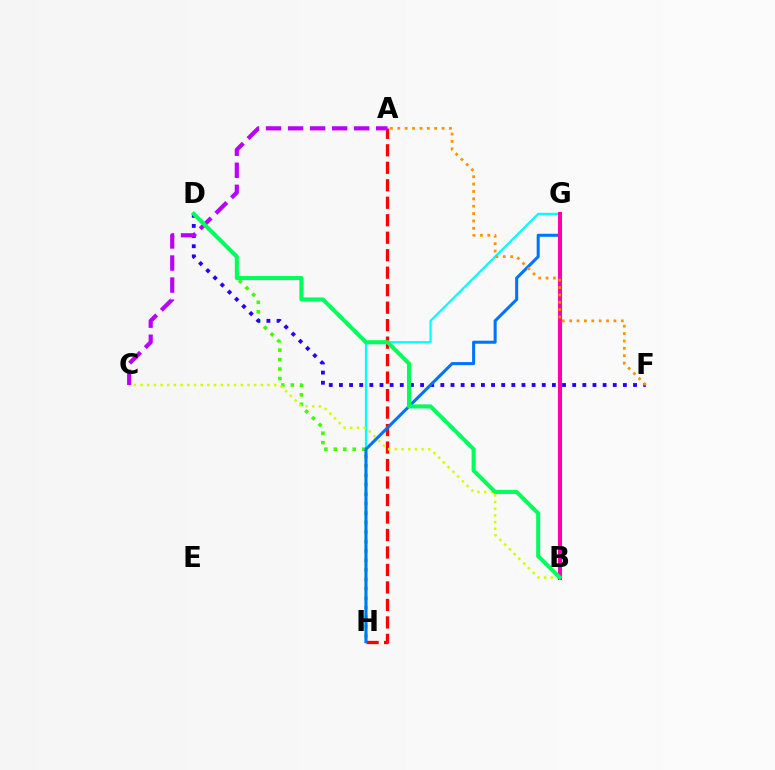{('D', 'H'): [{'color': '#3dff00', 'line_style': 'dotted', 'thickness': 2.57}], ('G', 'H'): [{'color': '#00fff6', 'line_style': 'solid', 'thickness': 1.57}, {'color': '#0074ff', 'line_style': 'solid', 'thickness': 2.19}], ('D', 'F'): [{'color': '#2500ff', 'line_style': 'dotted', 'thickness': 2.76}], ('A', 'H'): [{'color': '#ff0000', 'line_style': 'dashed', 'thickness': 2.38}], ('B', 'C'): [{'color': '#d1ff00', 'line_style': 'dotted', 'thickness': 1.82}], ('A', 'C'): [{'color': '#b900ff', 'line_style': 'dashed', 'thickness': 2.99}], ('B', 'G'): [{'color': '#ff00ac', 'line_style': 'solid', 'thickness': 2.93}], ('B', 'D'): [{'color': '#00ff5c', 'line_style': 'solid', 'thickness': 2.91}], ('A', 'F'): [{'color': '#ff9400', 'line_style': 'dotted', 'thickness': 2.0}]}